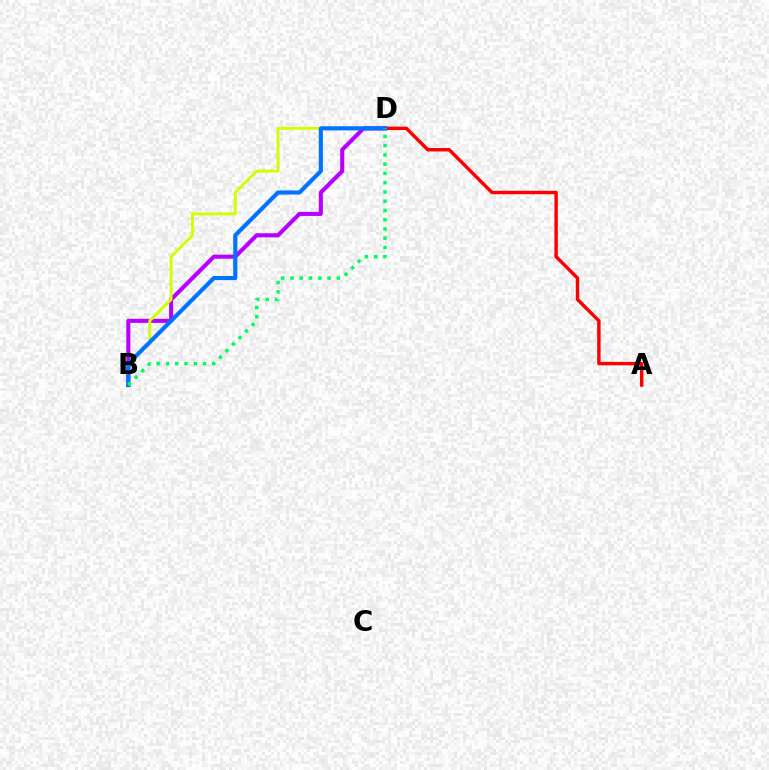{('B', 'D'): [{'color': '#b900ff', 'line_style': 'solid', 'thickness': 2.95}, {'color': '#d1ff00', 'line_style': 'solid', 'thickness': 2.08}, {'color': '#0074ff', 'line_style': 'solid', 'thickness': 2.97}, {'color': '#00ff5c', 'line_style': 'dotted', 'thickness': 2.51}], ('A', 'D'): [{'color': '#ff0000', 'line_style': 'solid', 'thickness': 2.47}]}